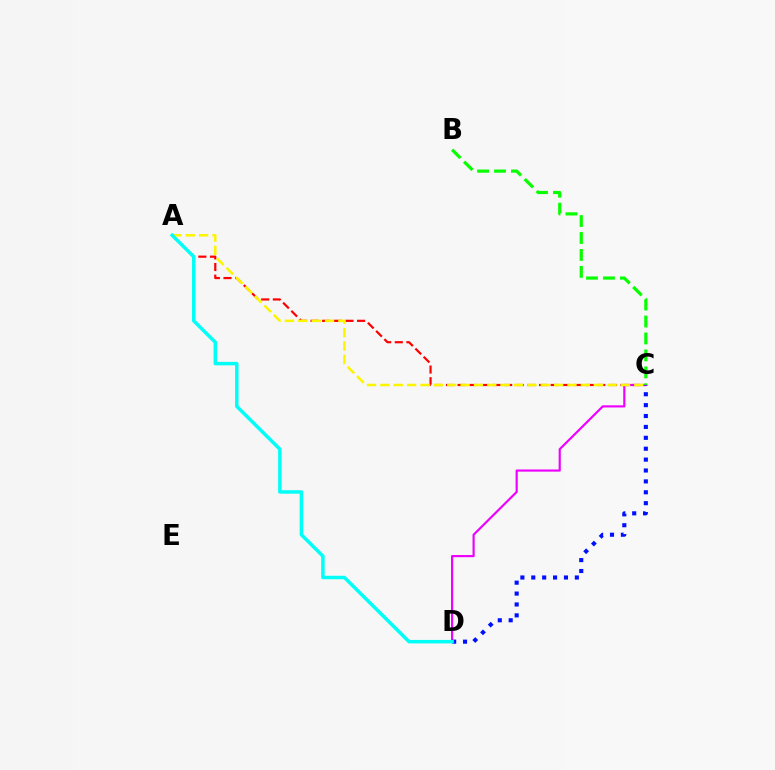{('A', 'C'): [{'color': '#ff0000', 'line_style': 'dashed', 'thickness': 1.58}, {'color': '#fcf500', 'line_style': 'dashed', 'thickness': 1.82}], ('C', 'D'): [{'color': '#ee00ff', 'line_style': 'solid', 'thickness': 1.56}, {'color': '#0010ff', 'line_style': 'dotted', 'thickness': 2.96}], ('A', 'D'): [{'color': '#00fff6', 'line_style': 'solid', 'thickness': 2.5}], ('B', 'C'): [{'color': '#08ff00', 'line_style': 'dashed', 'thickness': 2.3}]}